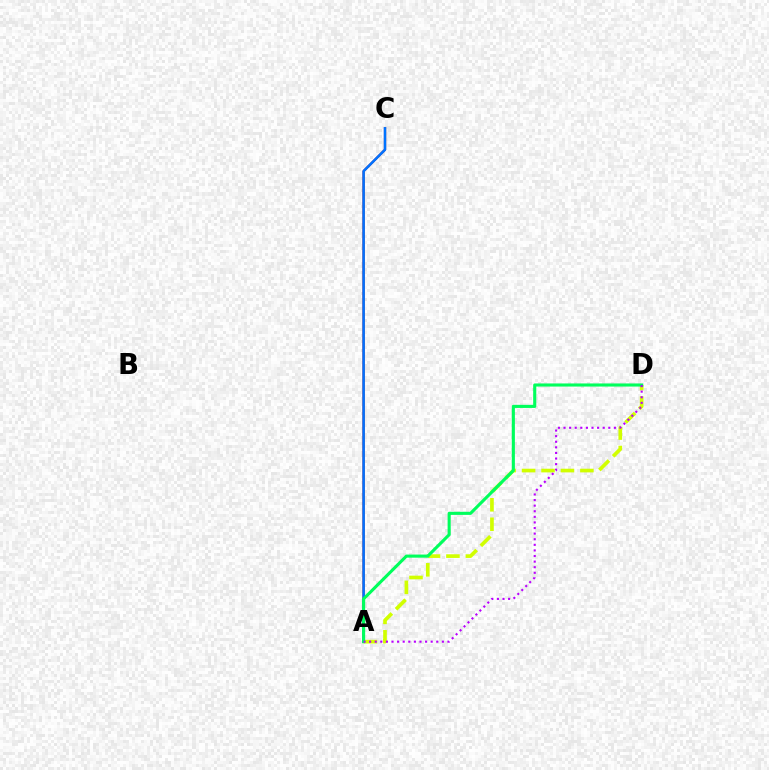{('A', 'C'): [{'color': '#ff0000', 'line_style': 'solid', 'thickness': 1.56}, {'color': '#0074ff', 'line_style': 'solid', 'thickness': 1.83}], ('A', 'D'): [{'color': '#d1ff00', 'line_style': 'dashed', 'thickness': 2.64}, {'color': '#00ff5c', 'line_style': 'solid', 'thickness': 2.23}, {'color': '#b900ff', 'line_style': 'dotted', 'thickness': 1.52}]}